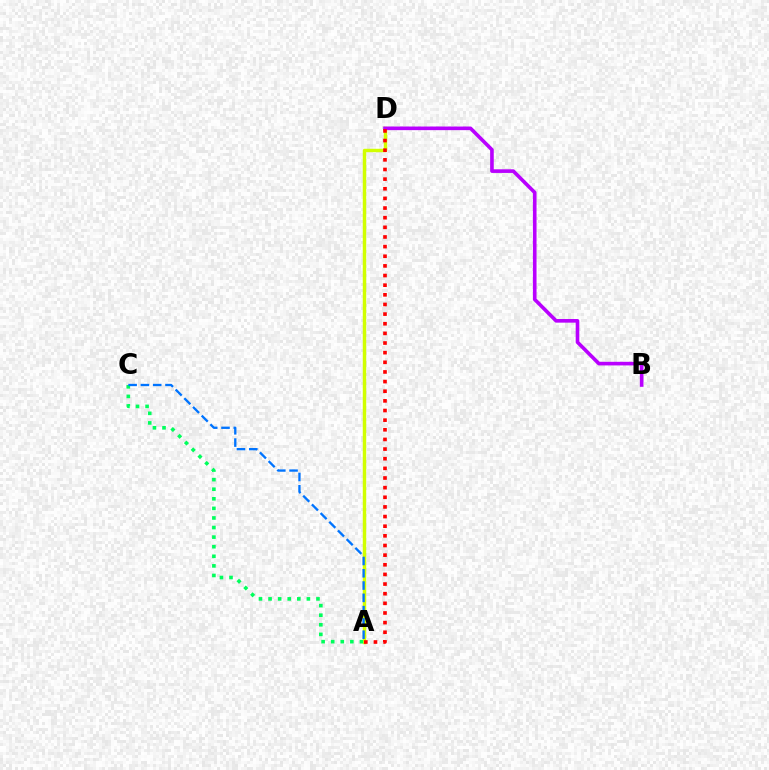{('A', 'D'): [{'color': '#d1ff00', 'line_style': 'solid', 'thickness': 2.48}, {'color': '#ff0000', 'line_style': 'dotted', 'thickness': 2.62}], ('B', 'D'): [{'color': '#b900ff', 'line_style': 'solid', 'thickness': 2.61}], ('A', 'C'): [{'color': '#00ff5c', 'line_style': 'dotted', 'thickness': 2.6}, {'color': '#0074ff', 'line_style': 'dashed', 'thickness': 1.67}]}